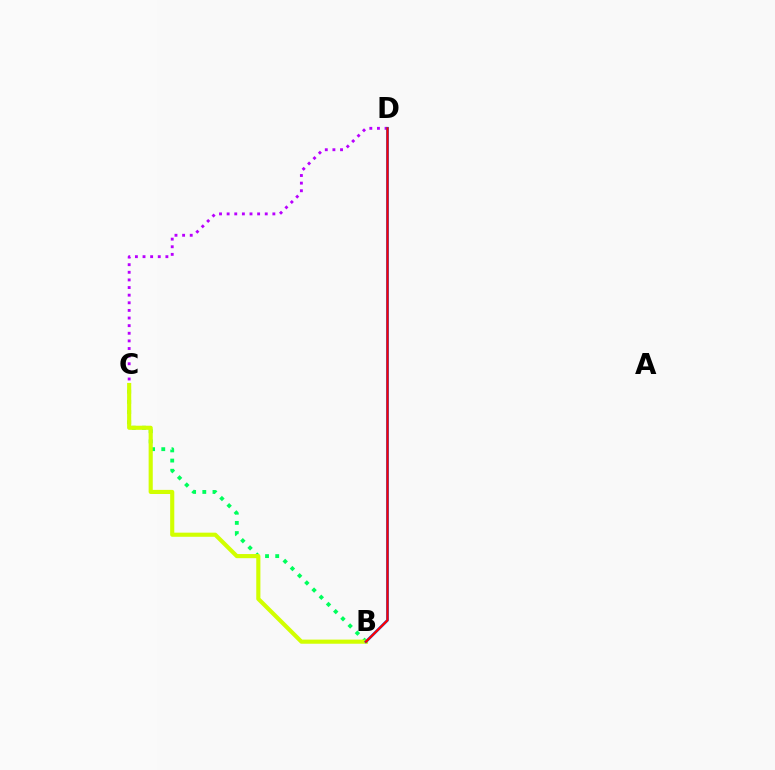{('C', 'D'): [{'color': '#b900ff', 'line_style': 'dotted', 'thickness': 2.07}], ('B', 'C'): [{'color': '#00ff5c', 'line_style': 'dotted', 'thickness': 2.76}, {'color': '#d1ff00', 'line_style': 'solid', 'thickness': 2.97}], ('B', 'D'): [{'color': '#0074ff', 'line_style': 'solid', 'thickness': 2.01}, {'color': '#ff0000', 'line_style': 'solid', 'thickness': 1.59}]}